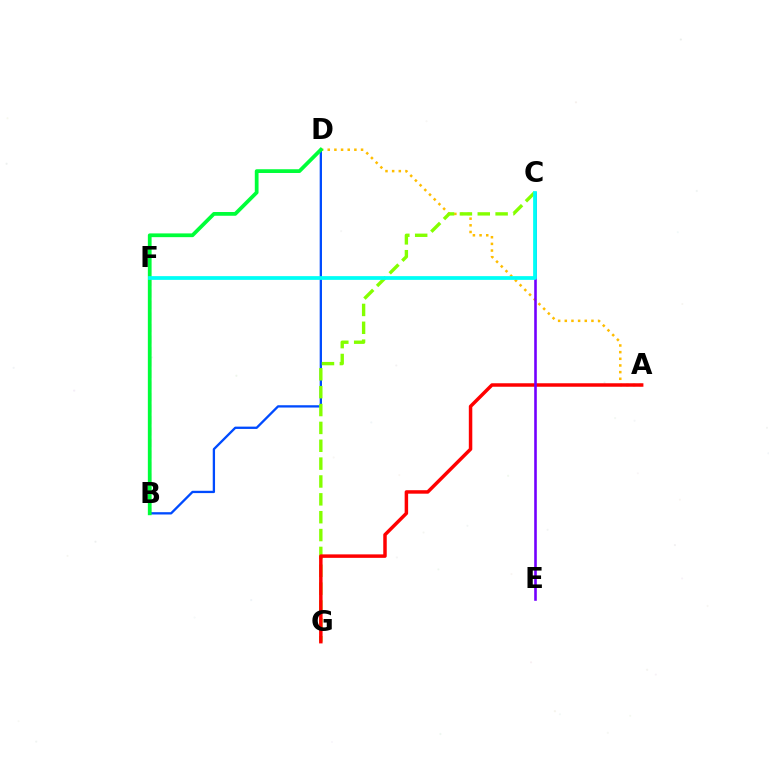{('A', 'D'): [{'color': '#ffbd00', 'line_style': 'dotted', 'thickness': 1.81}], ('B', 'F'): [{'color': '#ff00cf', 'line_style': 'dashed', 'thickness': 1.56}], ('B', 'D'): [{'color': '#004bff', 'line_style': 'solid', 'thickness': 1.66}, {'color': '#00ff39', 'line_style': 'solid', 'thickness': 2.7}], ('C', 'G'): [{'color': '#84ff00', 'line_style': 'dashed', 'thickness': 2.43}], ('A', 'G'): [{'color': '#ff0000', 'line_style': 'solid', 'thickness': 2.5}], ('C', 'E'): [{'color': '#7200ff', 'line_style': 'solid', 'thickness': 1.87}], ('C', 'F'): [{'color': '#00fff6', 'line_style': 'solid', 'thickness': 2.69}]}